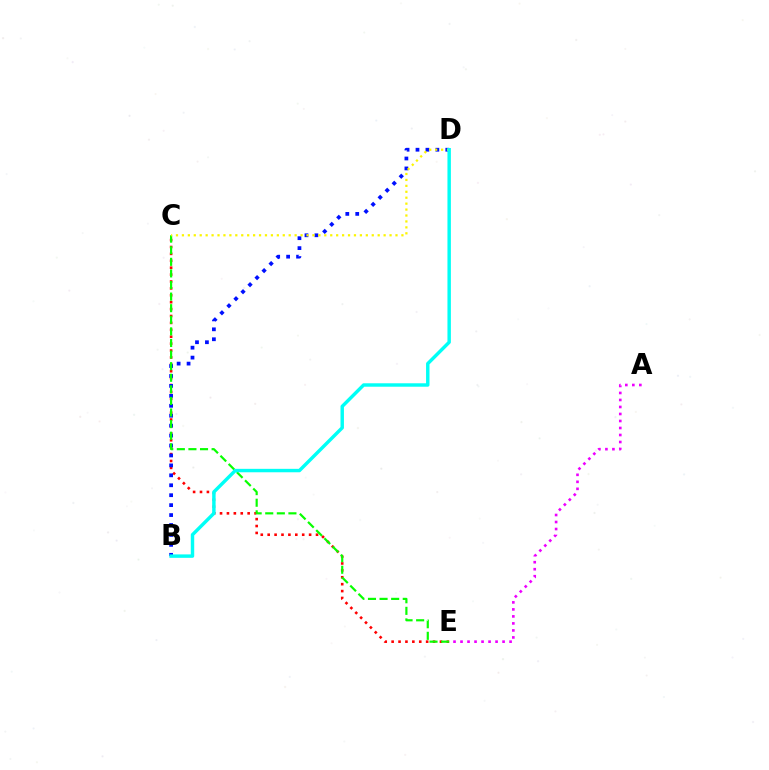{('C', 'E'): [{'color': '#ff0000', 'line_style': 'dotted', 'thickness': 1.88}, {'color': '#08ff00', 'line_style': 'dashed', 'thickness': 1.57}], ('B', 'D'): [{'color': '#0010ff', 'line_style': 'dotted', 'thickness': 2.7}, {'color': '#00fff6', 'line_style': 'solid', 'thickness': 2.47}], ('C', 'D'): [{'color': '#fcf500', 'line_style': 'dotted', 'thickness': 1.61}], ('A', 'E'): [{'color': '#ee00ff', 'line_style': 'dotted', 'thickness': 1.9}]}